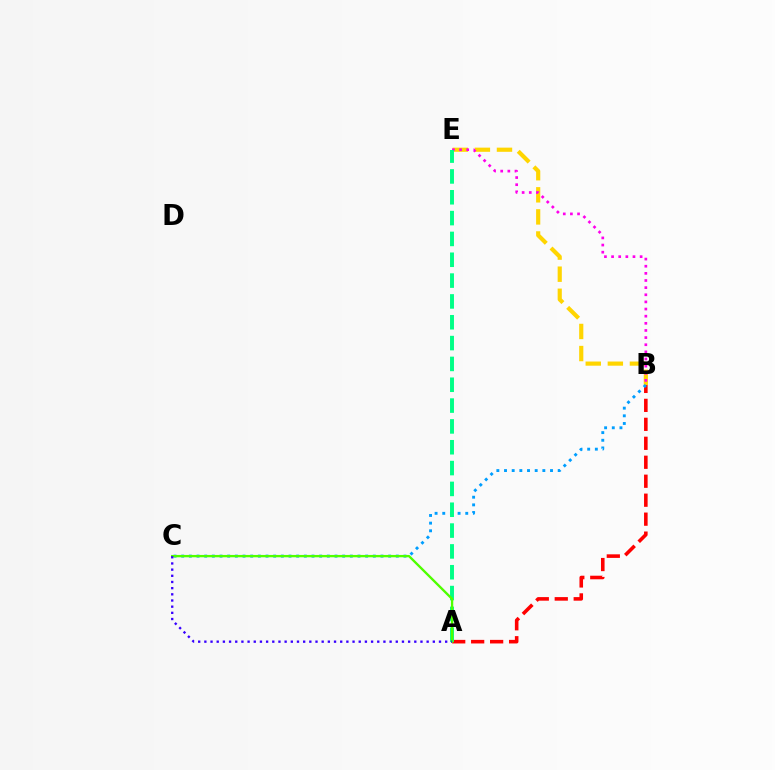{('A', 'B'): [{'color': '#ff0000', 'line_style': 'dashed', 'thickness': 2.58}], ('B', 'E'): [{'color': '#ffd500', 'line_style': 'dashed', 'thickness': 3.0}, {'color': '#ff00ed', 'line_style': 'dotted', 'thickness': 1.94}], ('B', 'C'): [{'color': '#009eff', 'line_style': 'dotted', 'thickness': 2.08}], ('A', 'E'): [{'color': '#00ff86', 'line_style': 'dashed', 'thickness': 2.83}], ('A', 'C'): [{'color': '#4fff00', 'line_style': 'solid', 'thickness': 1.69}, {'color': '#3700ff', 'line_style': 'dotted', 'thickness': 1.68}]}